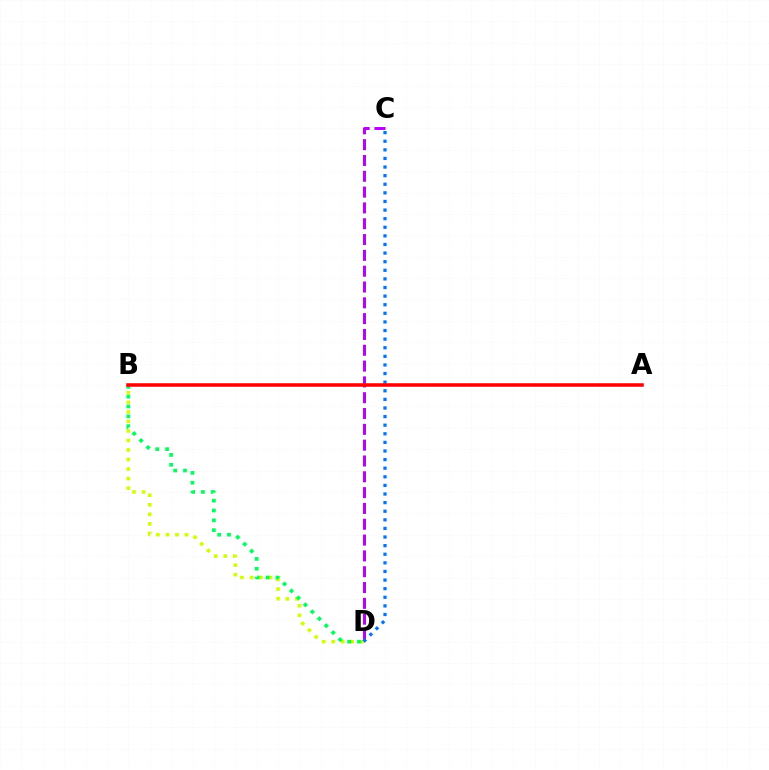{('B', 'D'): [{'color': '#d1ff00', 'line_style': 'dotted', 'thickness': 2.59}, {'color': '#00ff5c', 'line_style': 'dotted', 'thickness': 2.67}], ('C', 'D'): [{'color': '#b900ff', 'line_style': 'dashed', 'thickness': 2.15}, {'color': '#0074ff', 'line_style': 'dotted', 'thickness': 2.34}], ('A', 'B'): [{'color': '#ff0000', 'line_style': 'solid', 'thickness': 2.54}]}